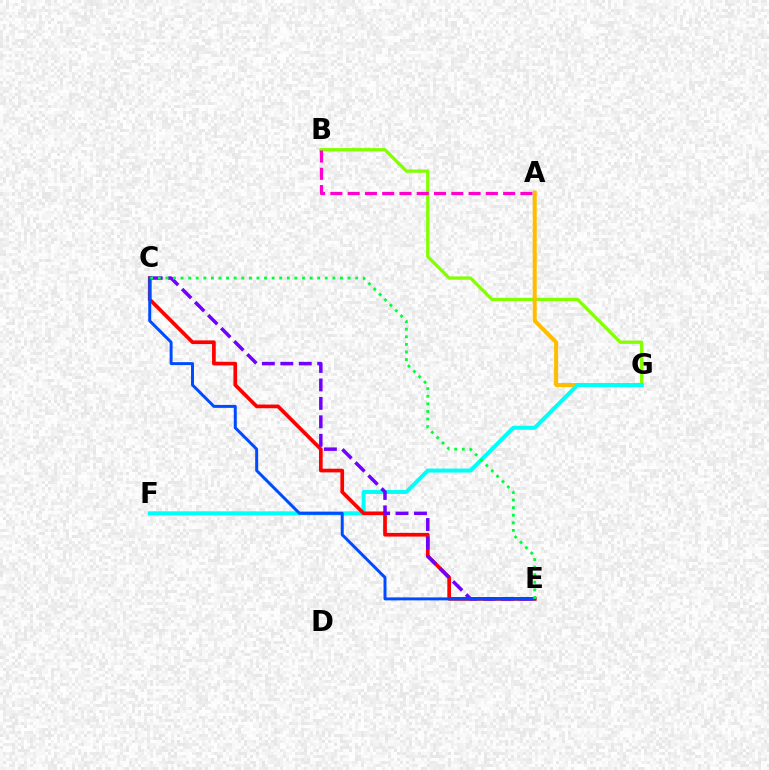{('B', 'G'): [{'color': '#84ff00', 'line_style': 'solid', 'thickness': 2.36}], ('A', 'G'): [{'color': '#ffbd00', 'line_style': 'solid', 'thickness': 2.89}], ('A', 'B'): [{'color': '#ff00cf', 'line_style': 'dashed', 'thickness': 2.35}], ('F', 'G'): [{'color': '#00fff6', 'line_style': 'solid', 'thickness': 2.88}], ('C', 'E'): [{'color': '#ff0000', 'line_style': 'solid', 'thickness': 2.66}, {'color': '#7200ff', 'line_style': 'dashed', 'thickness': 2.51}, {'color': '#004bff', 'line_style': 'solid', 'thickness': 2.14}, {'color': '#00ff39', 'line_style': 'dotted', 'thickness': 2.06}]}